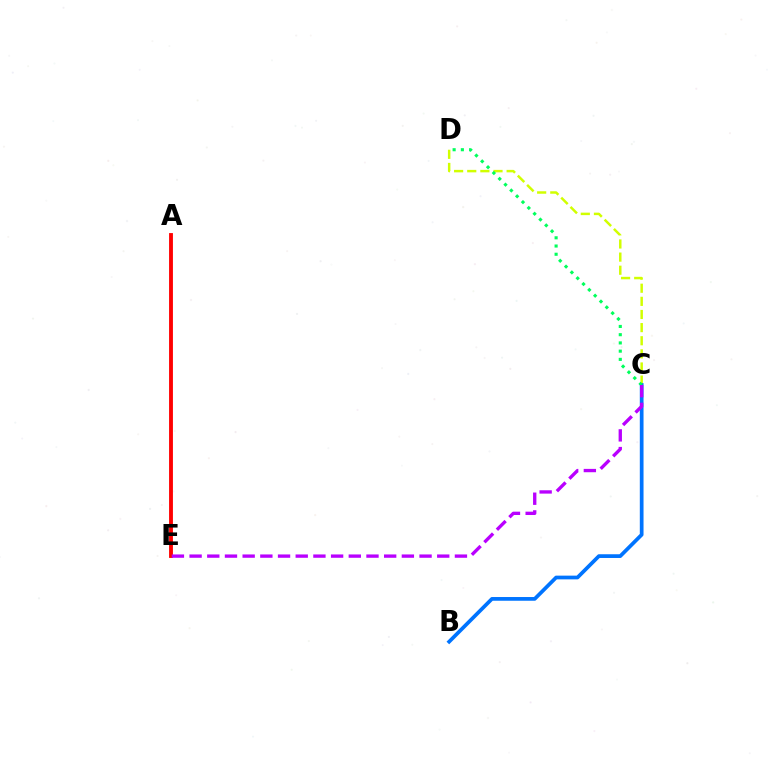{('C', 'D'): [{'color': '#d1ff00', 'line_style': 'dashed', 'thickness': 1.78}, {'color': '#00ff5c', 'line_style': 'dotted', 'thickness': 2.24}], ('B', 'C'): [{'color': '#0074ff', 'line_style': 'solid', 'thickness': 2.68}], ('A', 'E'): [{'color': '#ff0000', 'line_style': 'solid', 'thickness': 2.77}], ('C', 'E'): [{'color': '#b900ff', 'line_style': 'dashed', 'thickness': 2.4}]}